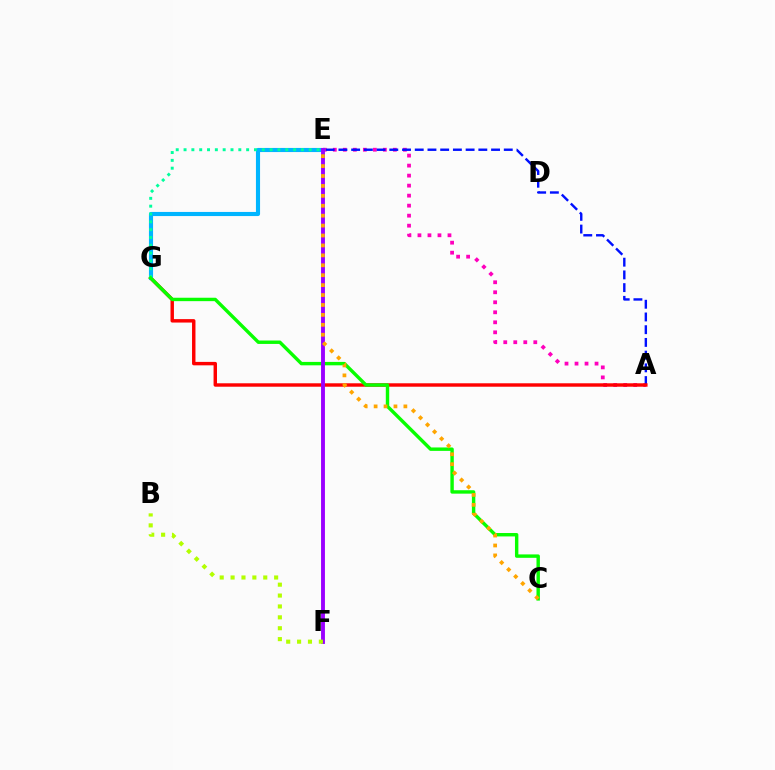{('A', 'E'): [{'color': '#ff00bd', 'line_style': 'dotted', 'thickness': 2.72}, {'color': '#0010ff', 'line_style': 'dashed', 'thickness': 1.73}], ('A', 'G'): [{'color': '#ff0000', 'line_style': 'solid', 'thickness': 2.47}], ('E', 'G'): [{'color': '#00b5ff', 'line_style': 'solid', 'thickness': 2.96}, {'color': '#00ff9d', 'line_style': 'dotted', 'thickness': 2.13}], ('C', 'G'): [{'color': '#08ff00', 'line_style': 'solid', 'thickness': 2.45}], ('E', 'F'): [{'color': '#9b00ff', 'line_style': 'solid', 'thickness': 2.79}], ('B', 'F'): [{'color': '#b3ff00', 'line_style': 'dotted', 'thickness': 2.96}], ('C', 'E'): [{'color': '#ffa500', 'line_style': 'dotted', 'thickness': 2.7}]}